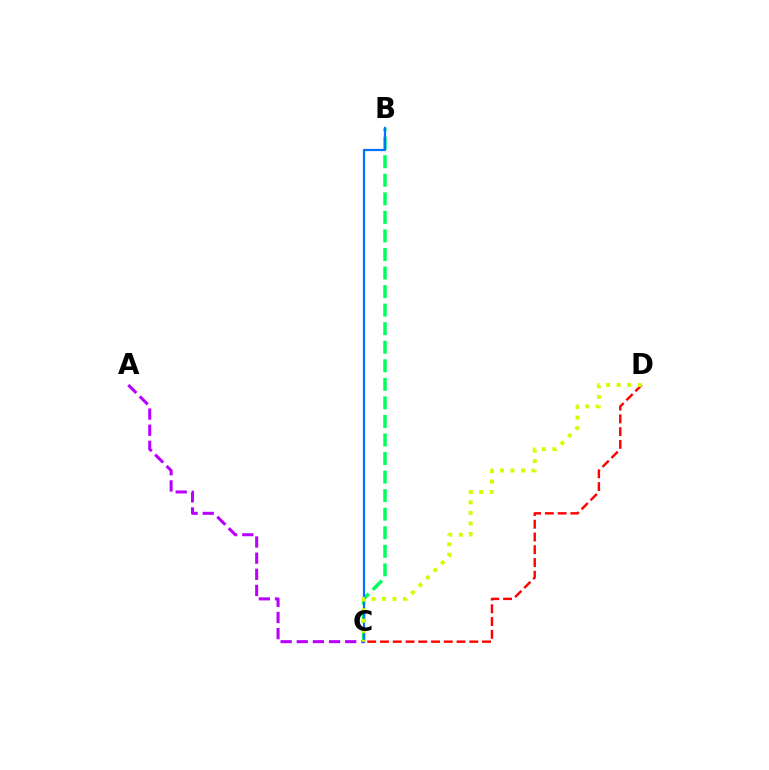{('A', 'C'): [{'color': '#b900ff', 'line_style': 'dashed', 'thickness': 2.19}], ('B', 'C'): [{'color': '#00ff5c', 'line_style': 'dashed', 'thickness': 2.52}, {'color': '#0074ff', 'line_style': 'solid', 'thickness': 1.6}], ('C', 'D'): [{'color': '#ff0000', 'line_style': 'dashed', 'thickness': 1.73}, {'color': '#d1ff00', 'line_style': 'dotted', 'thickness': 2.86}]}